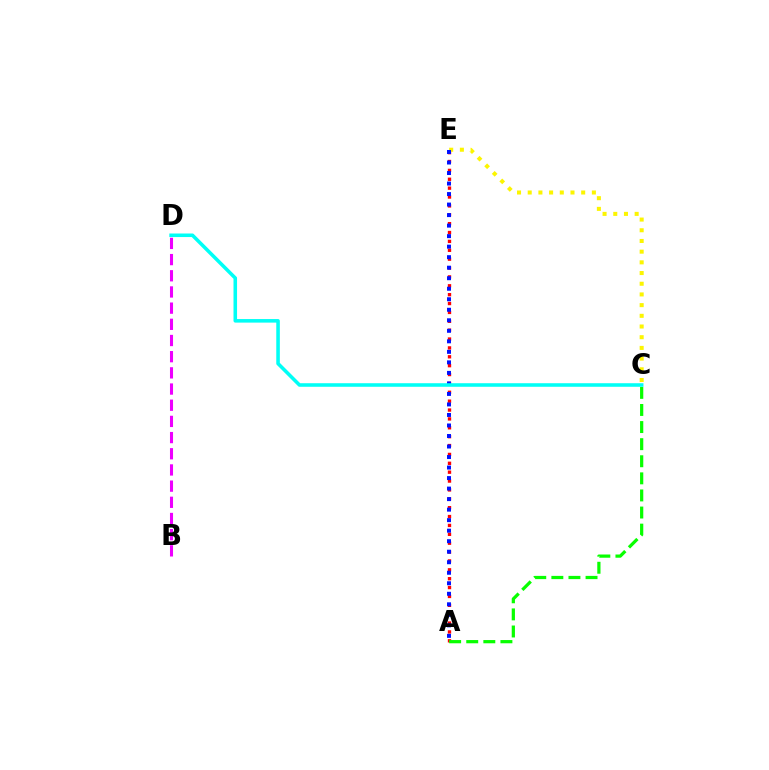{('A', 'E'): [{'color': '#ff0000', 'line_style': 'dotted', 'thickness': 2.41}, {'color': '#0010ff', 'line_style': 'dotted', 'thickness': 2.86}], ('C', 'E'): [{'color': '#fcf500', 'line_style': 'dotted', 'thickness': 2.91}], ('A', 'C'): [{'color': '#08ff00', 'line_style': 'dashed', 'thickness': 2.32}], ('C', 'D'): [{'color': '#00fff6', 'line_style': 'solid', 'thickness': 2.56}], ('B', 'D'): [{'color': '#ee00ff', 'line_style': 'dashed', 'thickness': 2.2}]}